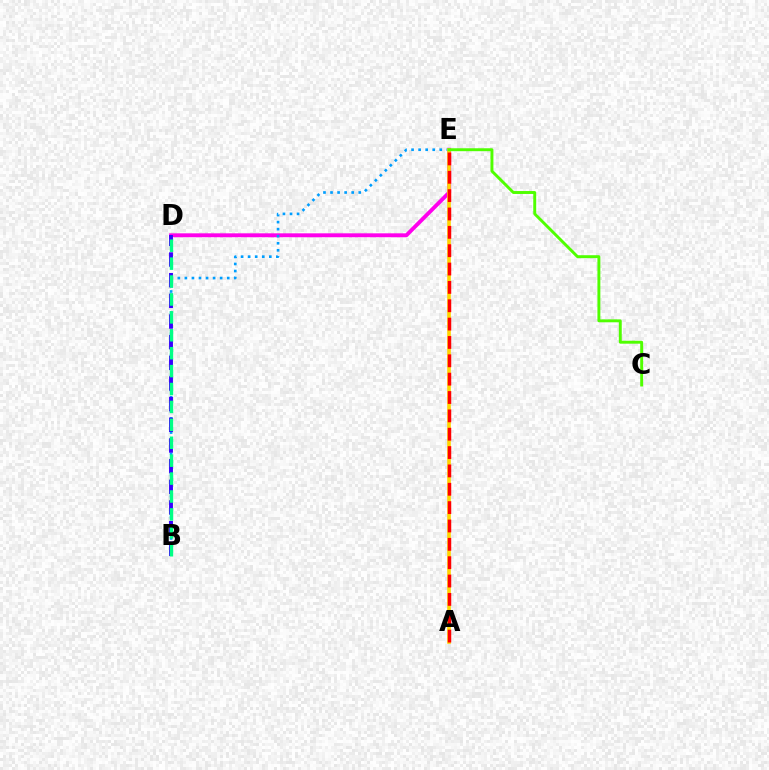{('D', 'E'): [{'color': '#ff00ed', 'line_style': 'solid', 'thickness': 2.81}], ('B', 'E'): [{'color': '#009eff', 'line_style': 'dotted', 'thickness': 1.92}], ('B', 'D'): [{'color': '#3700ff', 'line_style': 'dashed', 'thickness': 2.81}, {'color': '#00ff86', 'line_style': 'dashed', 'thickness': 2.43}], ('A', 'E'): [{'color': '#ffd500', 'line_style': 'solid', 'thickness': 2.62}, {'color': '#ff0000', 'line_style': 'dashed', 'thickness': 2.49}], ('C', 'E'): [{'color': '#4fff00', 'line_style': 'solid', 'thickness': 2.1}]}